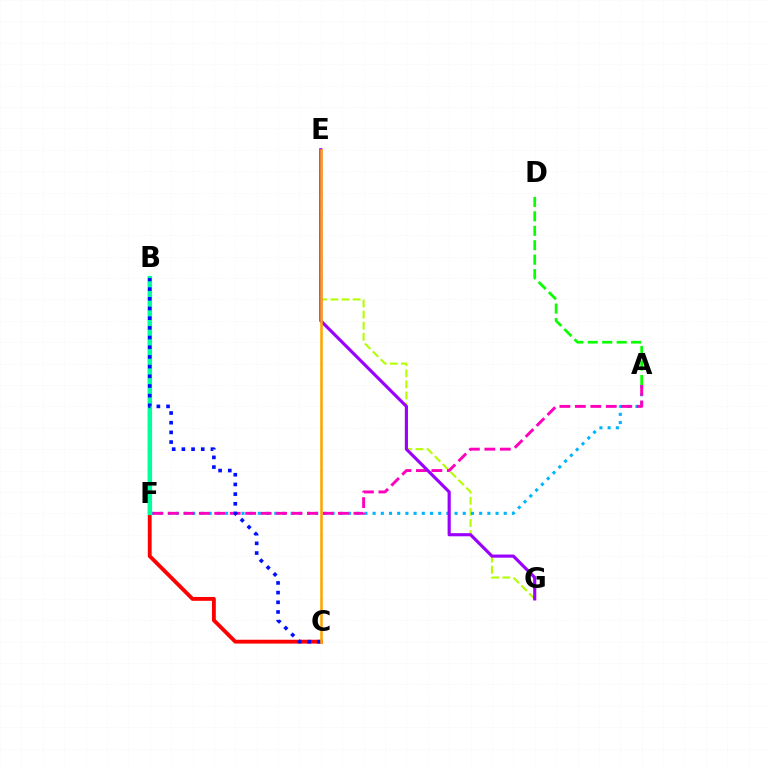{('E', 'G'): [{'color': '#b3ff00', 'line_style': 'dashed', 'thickness': 1.51}, {'color': '#9b00ff', 'line_style': 'solid', 'thickness': 2.26}], ('B', 'C'): [{'color': '#ff0000', 'line_style': 'solid', 'thickness': 2.77}, {'color': '#0010ff', 'line_style': 'dotted', 'thickness': 2.63}], ('A', 'D'): [{'color': '#08ff00', 'line_style': 'dashed', 'thickness': 1.96}], ('A', 'F'): [{'color': '#00b5ff', 'line_style': 'dotted', 'thickness': 2.23}, {'color': '#ff00bd', 'line_style': 'dashed', 'thickness': 2.1}], ('B', 'F'): [{'color': '#00ff9d', 'line_style': 'solid', 'thickness': 2.99}], ('C', 'E'): [{'color': '#ffa500', 'line_style': 'solid', 'thickness': 1.84}]}